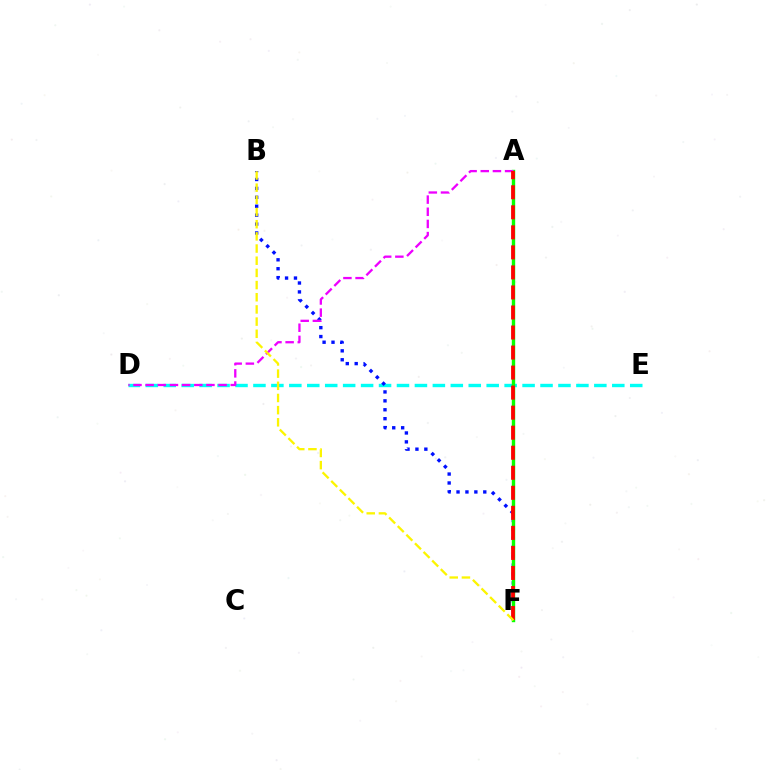{('D', 'E'): [{'color': '#00fff6', 'line_style': 'dashed', 'thickness': 2.44}], ('B', 'F'): [{'color': '#0010ff', 'line_style': 'dotted', 'thickness': 2.42}, {'color': '#fcf500', 'line_style': 'dashed', 'thickness': 1.65}], ('A', 'F'): [{'color': '#08ff00', 'line_style': 'solid', 'thickness': 2.45}, {'color': '#ff0000', 'line_style': 'dashed', 'thickness': 2.72}], ('A', 'D'): [{'color': '#ee00ff', 'line_style': 'dashed', 'thickness': 1.65}]}